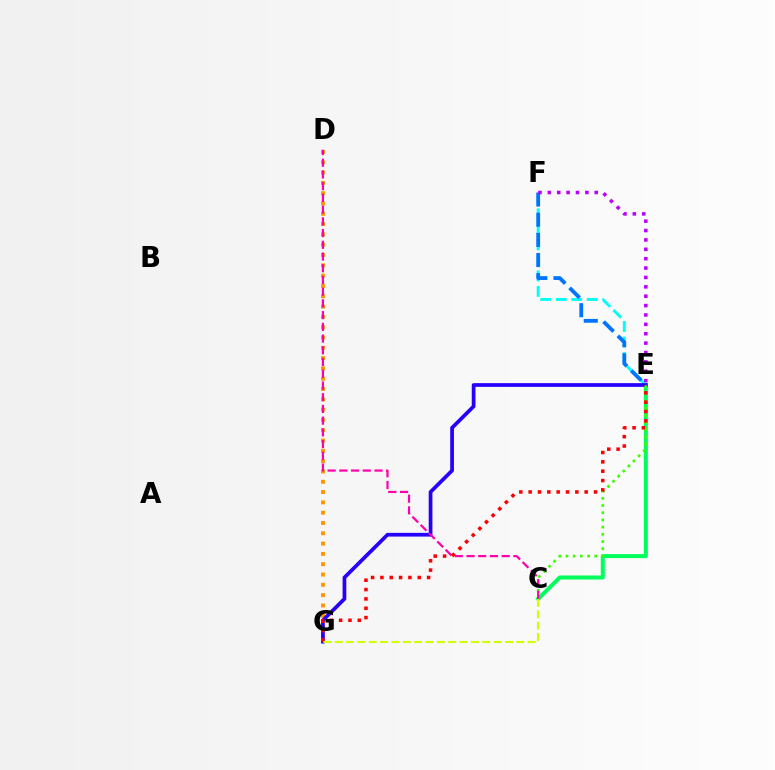{('D', 'G'): [{'color': '#ff9400', 'line_style': 'dotted', 'thickness': 2.8}], ('E', 'F'): [{'color': '#00fff6', 'line_style': 'dashed', 'thickness': 2.11}, {'color': '#0074ff', 'line_style': 'dashed', 'thickness': 2.74}, {'color': '#b900ff', 'line_style': 'dotted', 'thickness': 2.55}], ('C', 'E'): [{'color': '#00ff5c', 'line_style': 'solid', 'thickness': 2.9}, {'color': '#3dff00', 'line_style': 'dotted', 'thickness': 1.96}], ('E', 'G'): [{'color': '#2500ff', 'line_style': 'solid', 'thickness': 2.68}, {'color': '#ff0000', 'line_style': 'dotted', 'thickness': 2.54}], ('C', 'D'): [{'color': '#ff00ac', 'line_style': 'dashed', 'thickness': 1.59}], ('C', 'G'): [{'color': '#d1ff00', 'line_style': 'dashed', 'thickness': 1.54}]}